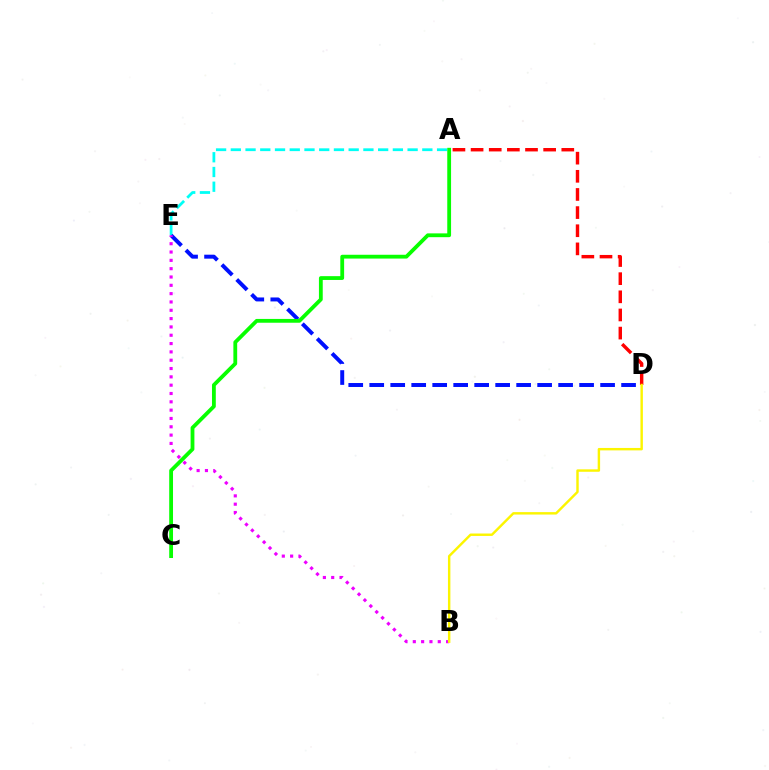{('A', 'E'): [{'color': '#00fff6', 'line_style': 'dashed', 'thickness': 2.0}], ('A', 'D'): [{'color': '#ff0000', 'line_style': 'dashed', 'thickness': 2.46}], ('D', 'E'): [{'color': '#0010ff', 'line_style': 'dashed', 'thickness': 2.85}], ('B', 'E'): [{'color': '#ee00ff', 'line_style': 'dotted', 'thickness': 2.26}], ('A', 'C'): [{'color': '#08ff00', 'line_style': 'solid', 'thickness': 2.74}], ('B', 'D'): [{'color': '#fcf500', 'line_style': 'solid', 'thickness': 1.75}]}